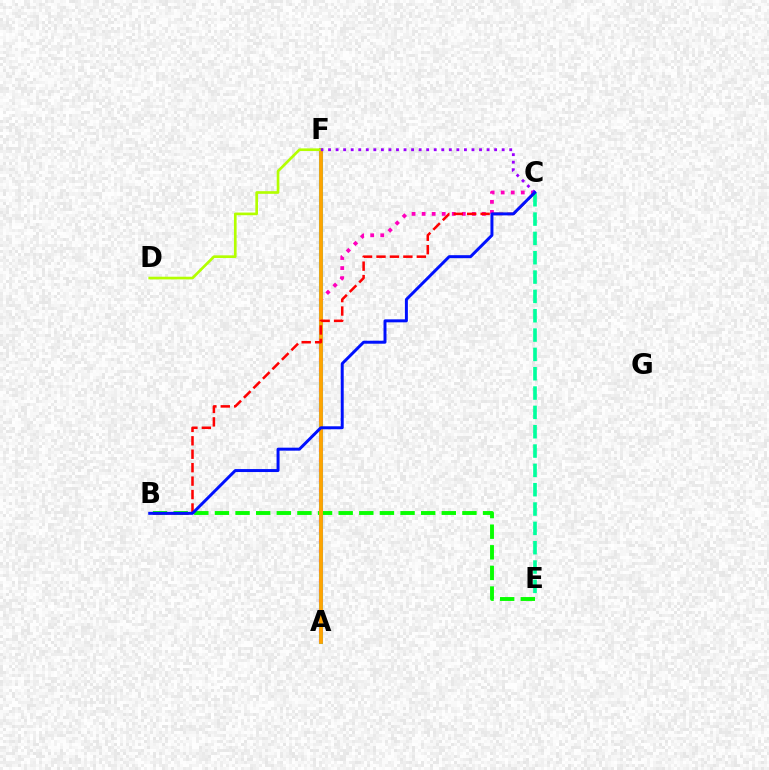{('A', 'F'): [{'color': '#00b5ff', 'line_style': 'solid', 'thickness': 2.94}, {'color': '#ffa500', 'line_style': 'solid', 'thickness': 2.73}], ('B', 'E'): [{'color': '#08ff00', 'line_style': 'dashed', 'thickness': 2.8}], ('A', 'C'): [{'color': '#ff00bd', 'line_style': 'dotted', 'thickness': 2.73}], ('C', 'E'): [{'color': '#00ff9d', 'line_style': 'dashed', 'thickness': 2.63}], ('D', 'F'): [{'color': '#b3ff00', 'line_style': 'solid', 'thickness': 1.91}], ('B', 'C'): [{'color': '#ff0000', 'line_style': 'dashed', 'thickness': 1.83}, {'color': '#0010ff', 'line_style': 'solid', 'thickness': 2.14}], ('C', 'F'): [{'color': '#9b00ff', 'line_style': 'dotted', 'thickness': 2.05}]}